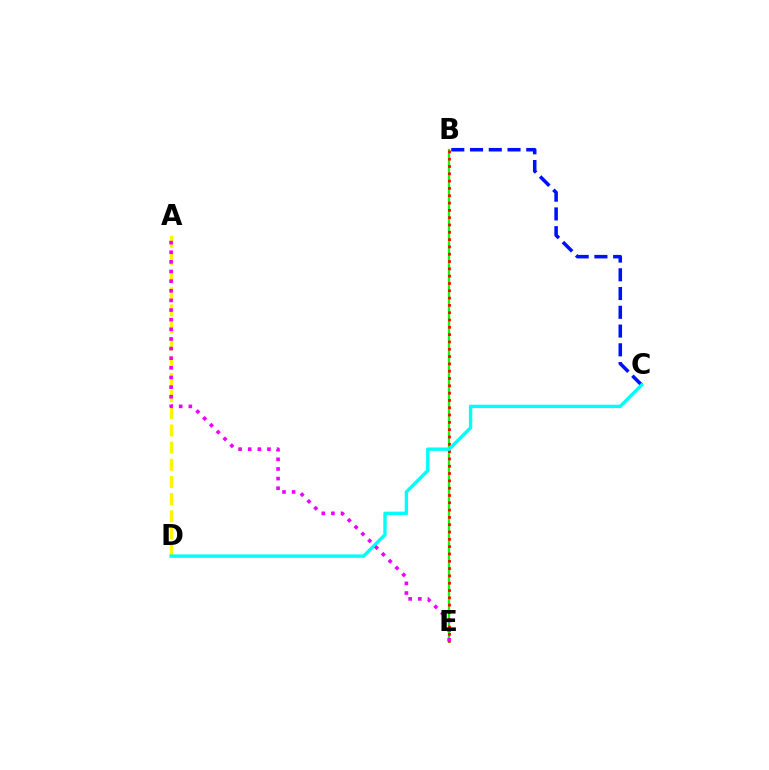{('B', 'C'): [{'color': '#0010ff', 'line_style': 'dashed', 'thickness': 2.55}], ('A', 'D'): [{'color': '#fcf500', 'line_style': 'dashed', 'thickness': 2.33}], ('B', 'E'): [{'color': '#08ff00', 'line_style': 'solid', 'thickness': 1.61}, {'color': '#ff0000', 'line_style': 'dotted', 'thickness': 1.99}], ('C', 'D'): [{'color': '#00fff6', 'line_style': 'solid', 'thickness': 2.44}], ('A', 'E'): [{'color': '#ee00ff', 'line_style': 'dotted', 'thickness': 2.62}]}